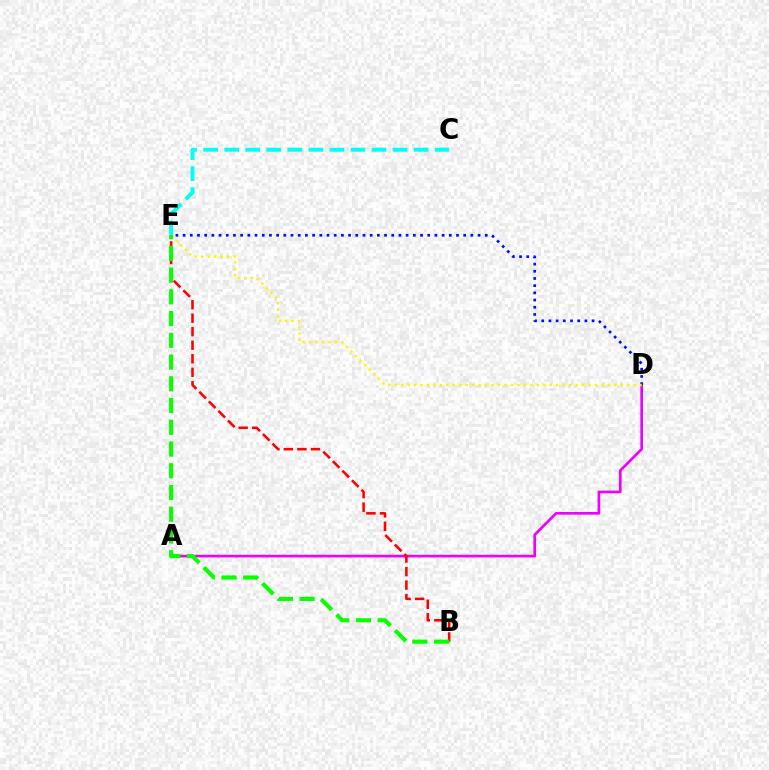{('C', 'E'): [{'color': '#00fff6', 'line_style': 'dashed', 'thickness': 2.86}], ('A', 'D'): [{'color': '#ee00ff', 'line_style': 'solid', 'thickness': 1.92}], ('D', 'E'): [{'color': '#0010ff', 'line_style': 'dotted', 'thickness': 1.95}, {'color': '#fcf500', 'line_style': 'dotted', 'thickness': 1.76}], ('B', 'E'): [{'color': '#ff0000', 'line_style': 'dashed', 'thickness': 1.84}, {'color': '#08ff00', 'line_style': 'dashed', 'thickness': 2.95}]}